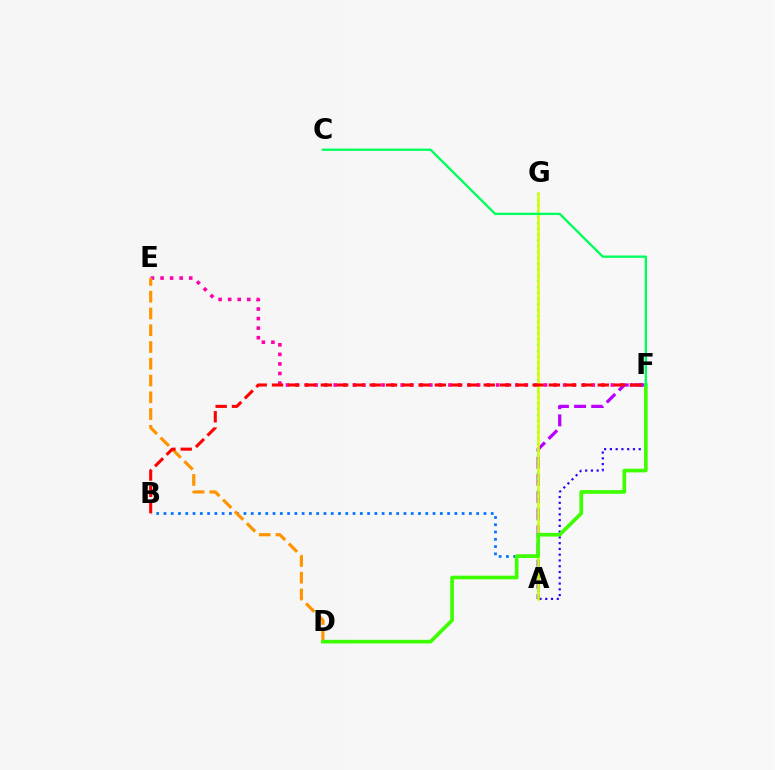{('E', 'F'): [{'color': '#ff00ac', 'line_style': 'dotted', 'thickness': 2.6}], ('A', 'F'): [{'color': '#b900ff', 'line_style': 'dashed', 'thickness': 2.33}, {'color': '#2500ff', 'line_style': 'dotted', 'thickness': 1.57}], ('A', 'B'): [{'color': '#0074ff', 'line_style': 'dotted', 'thickness': 1.98}], ('D', 'E'): [{'color': '#ff9400', 'line_style': 'dashed', 'thickness': 2.28}], ('A', 'G'): [{'color': '#00fff6', 'line_style': 'dotted', 'thickness': 1.58}, {'color': '#d1ff00', 'line_style': 'solid', 'thickness': 1.82}], ('D', 'F'): [{'color': '#3dff00', 'line_style': 'solid', 'thickness': 2.64}], ('B', 'F'): [{'color': '#ff0000', 'line_style': 'dashed', 'thickness': 2.21}], ('C', 'F'): [{'color': '#00ff5c', 'line_style': 'solid', 'thickness': 1.68}]}